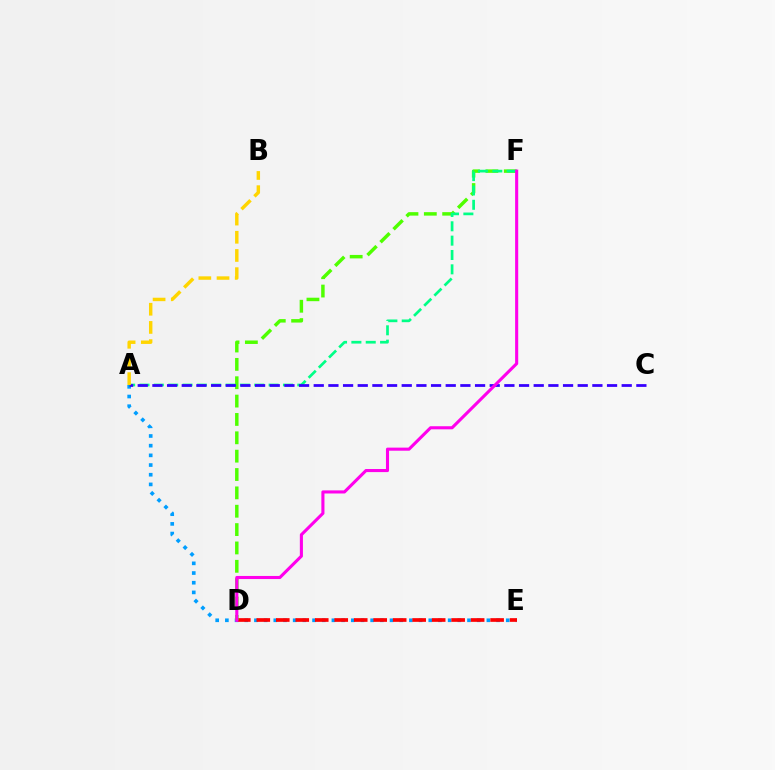{('A', 'E'): [{'color': '#009eff', 'line_style': 'dotted', 'thickness': 2.63}], ('D', 'E'): [{'color': '#ff0000', 'line_style': 'dashed', 'thickness': 2.65}], ('D', 'F'): [{'color': '#4fff00', 'line_style': 'dashed', 'thickness': 2.49}, {'color': '#ff00ed', 'line_style': 'solid', 'thickness': 2.22}], ('A', 'F'): [{'color': '#00ff86', 'line_style': 'dashed', 'thickness': 1.95}], ('A', 'C'): [{'color': '#3700ff', 'line_style': 'dashed', 'thickness': 1.99}], ('A', 'B'): [{'color': '#ffd500', 'line_style': 'dashed', 'thickness': 2.47}]}